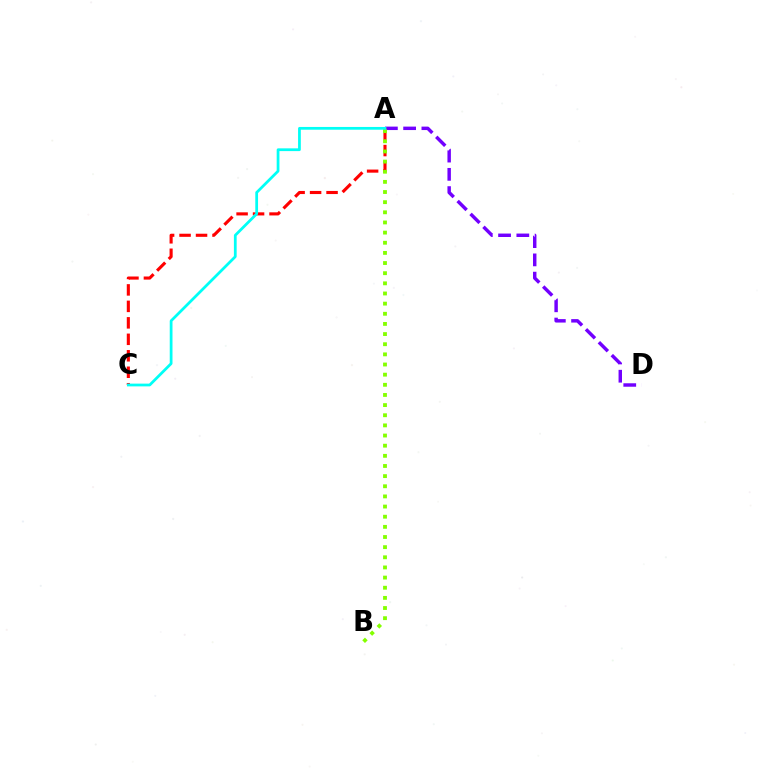{('A', 'D'): [{'color': '#7200ff', 'line_style': 'dashed', 'thickness': 2.48}], ('A', 'C'): [{'color': '#ff0000', 'line_style': 'dashed', 'thickness': 2.24}, {'color': '#00fff6', 'line_style': 'solid', 'thickness': 1.99}], ('A', 'B'): [{'color': '#84ff00', 'line_style': 'dotted', 'thickness': 2.76}]}